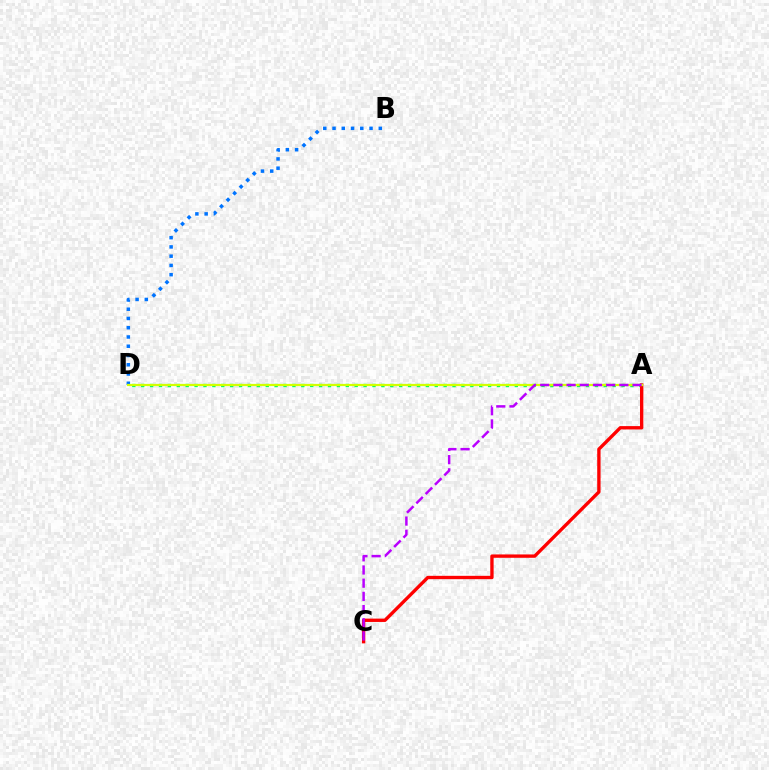{('B', 'D'): [{'color': '#0074ff', 'line_style': 'dotted', 'thickness': 2.51}], ('A', 'D'): [{'color': '#00ff5c', 'line_style': 'dotted', 'thickness': 2.42}, {'color': '#d1ff00', 'line_style': 'solid', 'thickness': 1.6}], ('A', 'C'): [{'color': '#ff0000', 'line_style': 'solid', 'thickness': 2.41}, {'color': '#b900ff', 'line_style': 'dashed', 'thickness': 1.79}]}